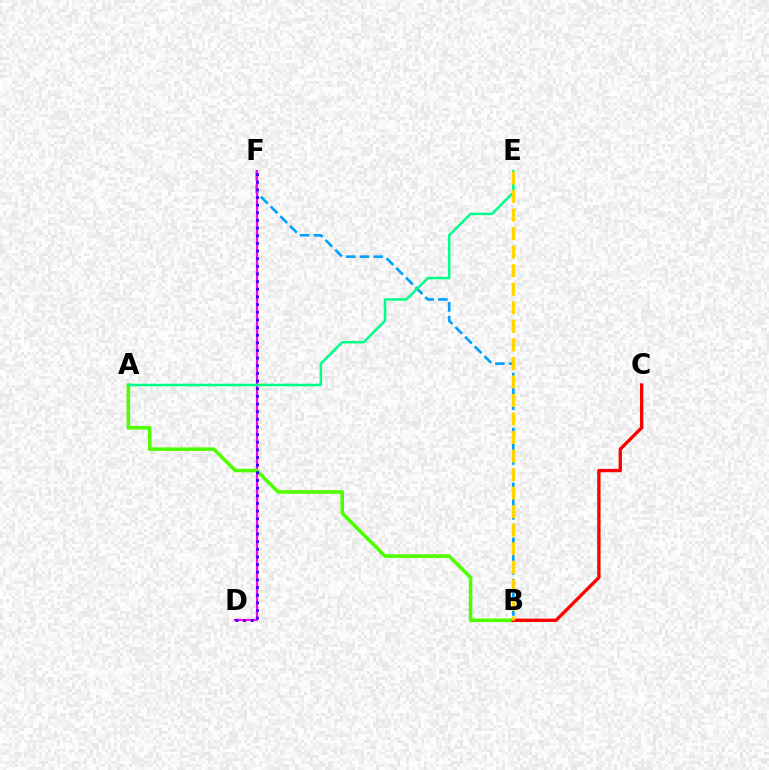{('B', 'F'): [{'color': '#009eff', 'line_style': 'dashed', 'thickness': 1.86}], ('D', 'F'): [{'color': '#ff00ed', 'line_style': 'solid', 'thickness': 1.57}, {'color': '#3700ff', 'line_style': 'dotted', 'thickness': 2.08}], ('A', 'B'): [{'color': '#4fff00', 'line_style': 'solid', 'thickness': 2.56}], ('B', 'C'): [{'color': '#ff0000', 'line_style': 'solid', 'thickness': 2.4}], ('A', 'E'): [{'color': '#00ff86', 'line_style': 'solid', 'thickness': 1.8}], ('B', 'E'): [{'color': '#ffd500', 'line_style': 'dashed', 'thickness': 2.52}]}